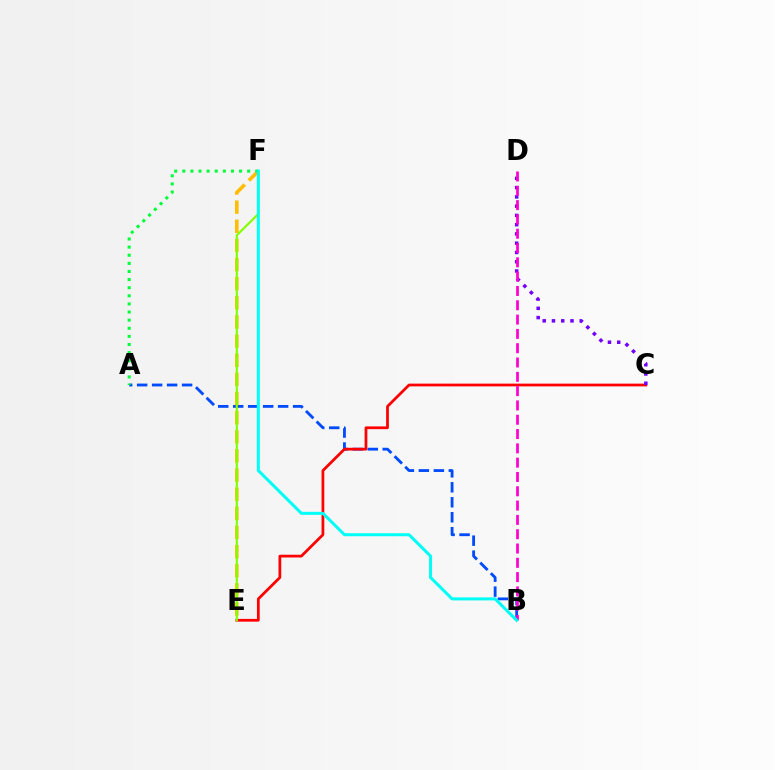{('A', 'B'): [{'color': '#004bff', 'line_style': 'dashed', 'thickness': 2.04}], ('C', 'E'): [{'color': '#ff0000', 'line_style': 'solid', 'thickness': 1.98}], ('C', 'D'): [{'color': '#7200ff', 'line_style': 'dotted', 'thickness': 2.52}], ('E', 'F'): [{'color': '#ffbd00', 'line_style': 'dashed', 'thickness': 2.6}, {'color': '#84ff00', 'line_style': 'solid', 'thickness': 1.56}], ('A', 'F'): [{'color': '#00ff39', 'line_style': 'dotted', 'thickness': 2.2}], ('B', 'D'): [{'color': '#ff00cf', 'line_style': 'dashed', 'thickness': 1.94}], ('B', 'F'): [{'color': '#00fff6', 'line_style': 'solid', 'thickness': 2.17}]}